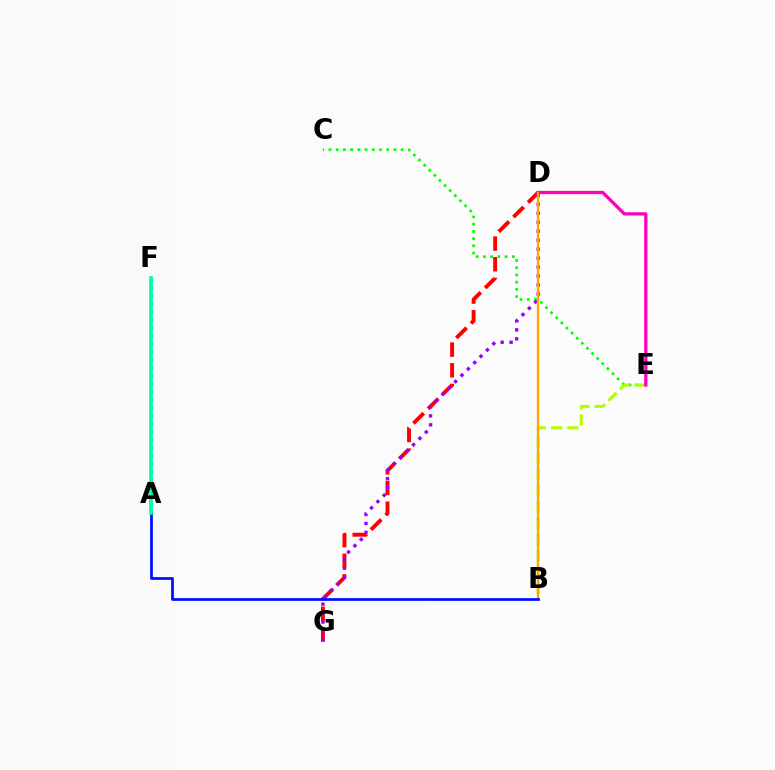{('D', 'G'): [{'color': '#ff0000', 'line_style': 'dashed', 'thickness': 2.81}, {'color': '#9b00ff', 'line_style': 'dotted', 'thickness': 2.44}], ('A', 'F'): [{'color': '#00b5ff', 'line_style': 'dotted', 'thickness': 2.17}, {'color': '#00ff9d', 'line_style': 'solid', 'thickness': 2.62}], ('C', 'E'): [{'color': '#08ff00', 'line_style': 'dotted', 'thickness': 1.96}], ('B', 'E'): [{'color': '#b3ff00', 'line_style': 'dashed', 'thickness': 2.21}], ('D', 'E'): [{'color': '#ff00bd', 'line_style': 'solid', 'thickness': 2.36}], ('B', 'D'): [{'color': '#ffa500', 'line_style': 'solid', 'thickness': 1.68}], ('A', 'B'): [{'color': '#0010ff', 'line_style': 'solid', 'thickness': 1.98}]}